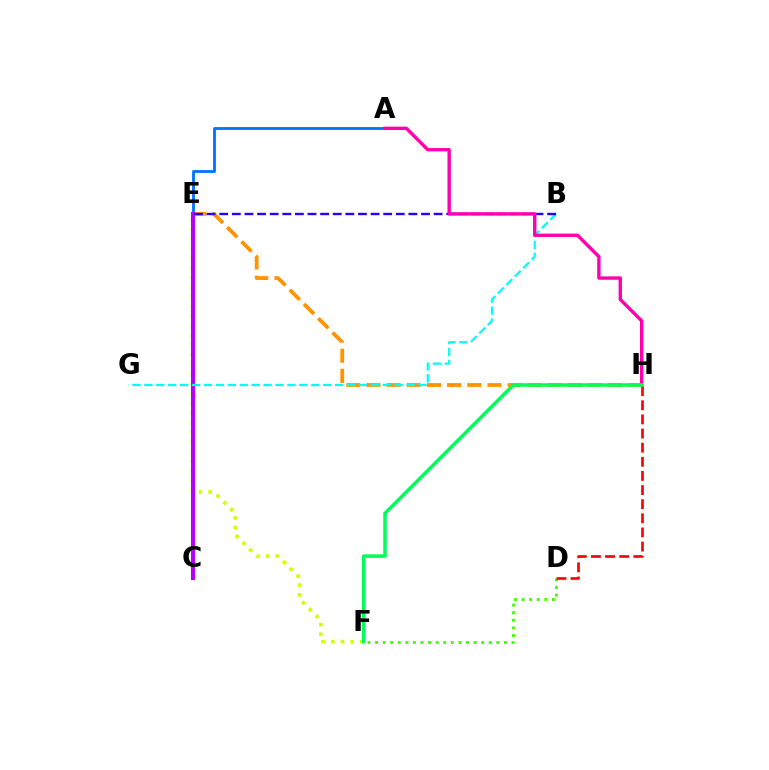{('D', 'F'): [{'color': '#3dff00', 'line_style': 'dotted', 'thickness': 2.06}], ('A', 'E'): [{'color': '#0074ff', 'line_style': 'solid', 'thickness': 2.04}], ('E', 'F'): [{'color': '#d1ff00', 'line_style': 'dotted', 'thickness': 2.63}], ('E', 'H'): [{'color': '#ff9400', 'line_style': 'dashed', 'thickness': 2.74}], ('C', 'E'): [{'color': '#b900ff', 'line_style': 'solid', 'thickness': 2.93}], ('B', 'G'): [{'color': '#00fff6', 'line_style': 'dashed', 'thickness': 1.62}], ('B', 'E'): [{'color': '#2500ff', 'line_style': 'dashed', 'thickness': 1.71}], ('D', 'H'): [{'color': '#ff0000', 'line_style': 'dashed', 'thickness': 1.92}], ('A', 'H'): [{'color': '#ff00ac', 'line_style': 'solid', 'thickness': 2.42}], ('F', 'H'): [{'color': '#00ff5c', 'line_style': 'solid', 'thickness': 2.54}]}